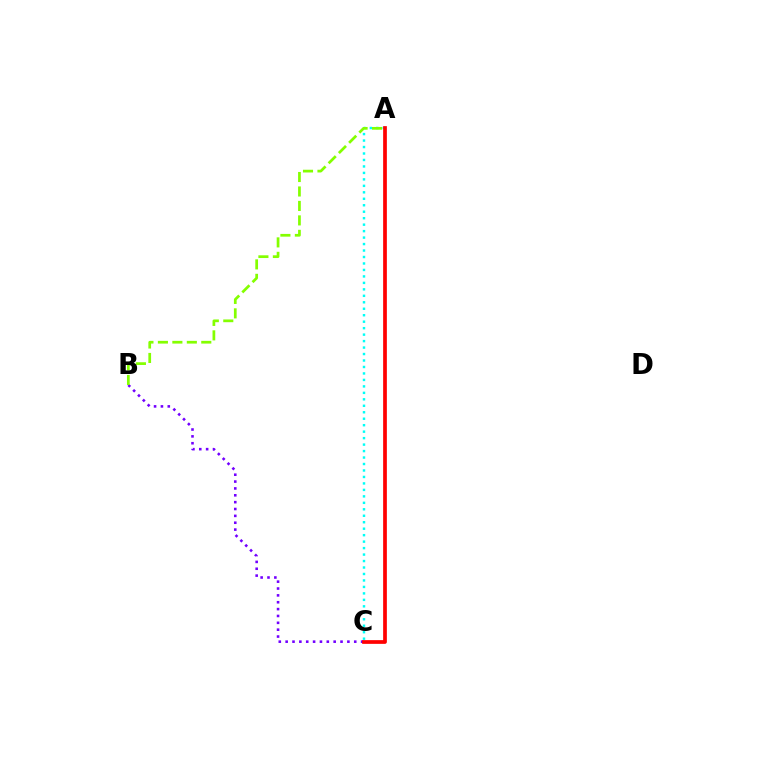{('A', 'C'): [{'color': '#00fff6', 'line_style': 'dotted', 'thickness': 1.76}, {'color': '#ff0000', 'line_style': 'solid', 'thickness': 2.68}], ('B', 'C'): [{'color': '#7200ff', 'line_style': 'dotted', 'thickness': 1.86}], ('A', 'B'): [{'color': '#84ff00', 'line_style': 'dashed', 'thickness': 1.96}]}